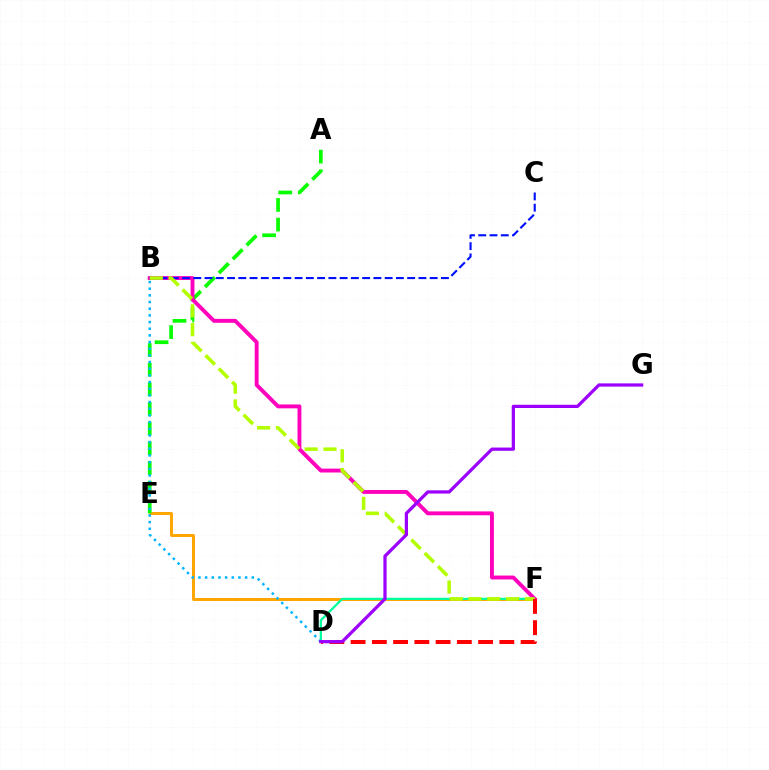{('E', 'F'): [{'color': '#ffa500', 'line_style': 'solid', 'thickness': 2.14}], ('A', 'E'): [{'color': '#08ff00', 'line_style': 'dashed', 'thickness': 2.67}], ('D', 'F'): [{'color': '#00ff9d', 'line_style': 'solid', 'thickness': 1.62}, {'color': '#ff0000', 'line_style': 'dashed', 'thickness': 2.89}], ('B', 'F'): [{'color': '#ff00bd', 'line_style': 'solid', 'thickness': 2.8}, {'color': '#b3ff00', 'line_style': 'dashed', 'thickness': 2.56}], ('B', 'C'): [{'color': '#0010ff', 'line_style': 'dashed', 'thickness': 1.53}], ('B', 'D'): [{'color': '#00b5ff', 'line_style': 'dotted', 'thickness': 1.81}], ('D', 'G'): [{'color': '#9b00ff', 'line_style': 'solid', 'thickness': 2.34}]}